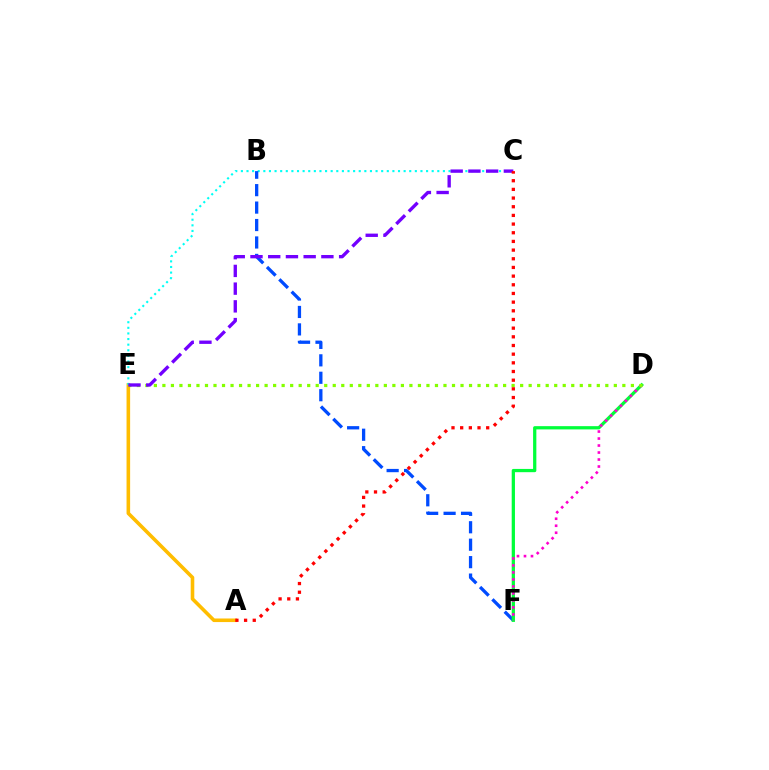{('A', 'E'): [{'color': '#ffbd00', 'line_style': 'solid', 'thickness': 2.58}], ('C', 'E'): [{'color': '#00fff6', 'line_style': 'dotted', 'thickness': 1.52}, {'color': '#7200ff', 'line_style': 'dashed', 'thickness': 2.41}], ('B', 'F'): [{'color': '#004bff', 'line_style': 'dashed', 'thickness': 2.37}], ('D', 'F'): [{'color': '#00ff39', 'line_style': 'solid', 'thickness': 2.35}, {'color': '#ff00cf', 'line_style': 'dotted', 'thickness': 1.9}], ('D', 'E'): [{'color': '#84ff00', 'line_style': 'dotted', 'thickness': 2.31}], ('A', 'C'): [{'color': '#ff0000', 'line_style': 'dotted', 'thickness': 2.36}]}